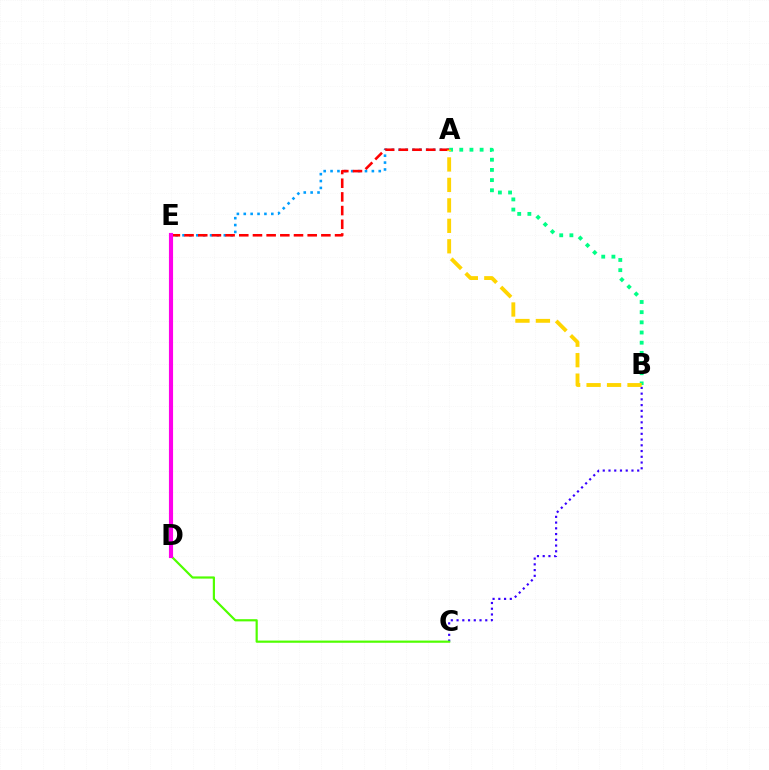{('B', 'C'): [{'color': '#3700ff', 'line_style': 'dotted', 'thickness': 1.56}], ('A', 'E'): [{'color': '#009eff', 'line_style': 'dotted', 'thickness': 1.87}, {'color': '#ff0000', 'line_style': 'dashed', 'thickness': 1.86}], ('A', 'B'): [{'color': '#00ff86', 'line_style': 'dotted', 'thickness': 2.76}, {'color': '#ffd500', 'line_style': 'dashed', 'thickness': 2.78}], ('C', 'D'): [{'color': '#4fff00', 'line_style': 'solid', 'thickness': 1.58}], ('D', 'E'): [{'color': '#ff00ed', 'line_style': 'solid', 'thickness': 2.97}]}